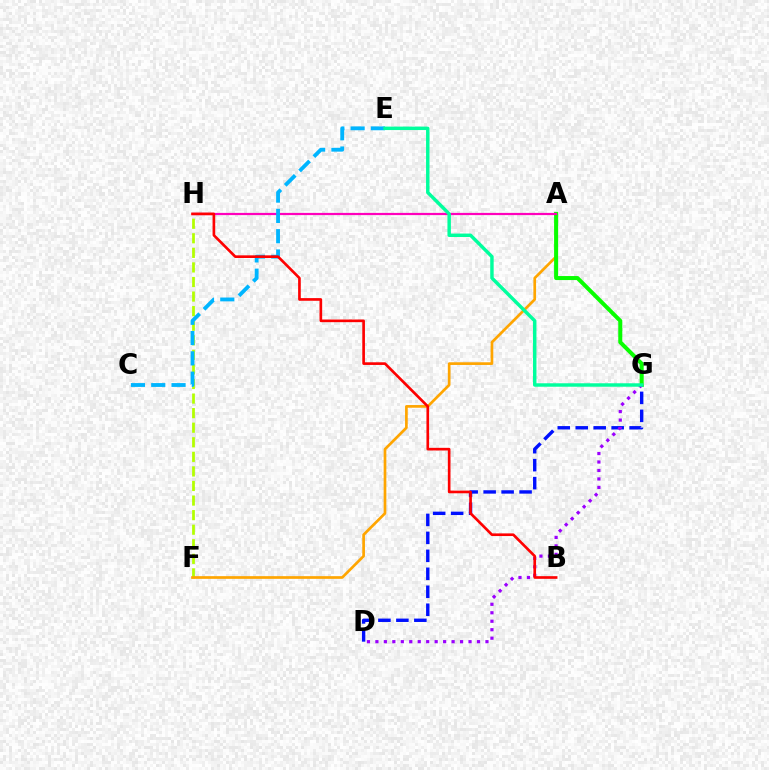{('F', 'H'): [{'color': '#b3ff00', 'line_style': 'dashed', 'thickness': 1.98}], ('A', 'F'): [{'color': '#ffa500', 'line_style': 'solid', 'thickness': 1.94}], ('D', 'G'): [{'color': '#0010ff', 'line_style': 'dashed', 'thickness': 2.44}, {'color': '#9b00ff', 'line_style': 'dotted', 'thickness': 2.3}], ('A', 'G'): [{'color': '#08ff00', 'line_style': 'solid', 'thickness': 2.89}], ('A', 'H'): [{'color': '#ff00bd', 'line_style': 'solid', 'thickness': 1.59}], ('C', 'E'): [{'color': '#00b5ff', 'line_style': 'dashed', 'thickness': 2.76}], ('B', 'H'): [{'color': '#ff0000', 'line_style': 'solid', 'thickness': 1.91}], ('E', 'G'): [{'color': '#00ff9d', 'line_style': 'solid', 'thickness': 2.48}]}